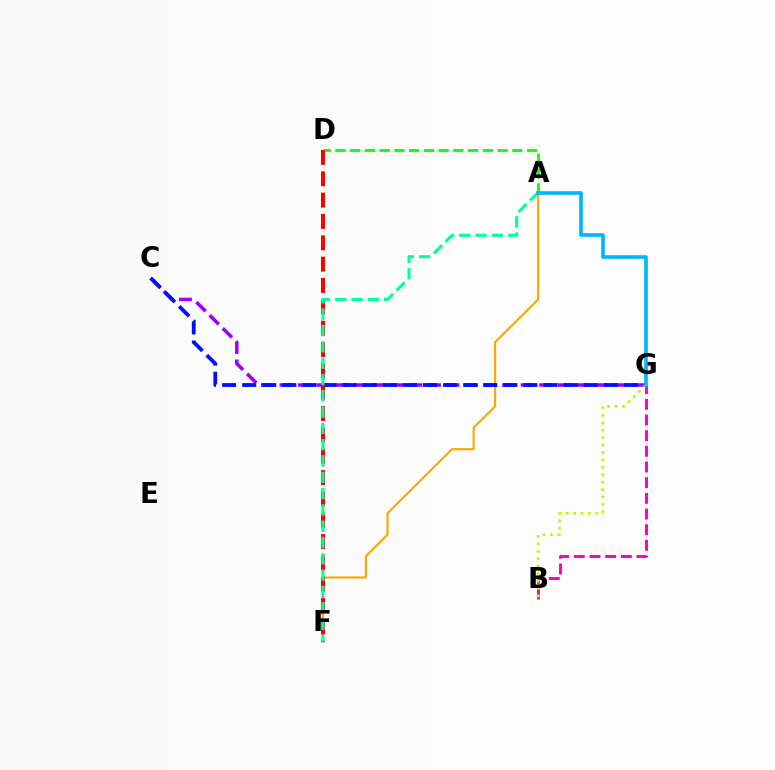{('A', 'F'): [{'color': '#ffa500', 'line_style': 'solid', 'thickness': 1.52}, {'color': '#00ff9d', 'line_style': 'dashed', 'thickness': 2.22}], ('C', 'G'): [{'color': '#9b00ff', 'line_style': 'dashed', 'thickness': 2.52}, {'color': '#0010ff', 'line_style': 'dashed', 'thickness': 2.73}], ('B', 'G'): [{'color': '#ff00bd', 'line_style': 'dashed', 'thickness': 2.13}, {'color': '#b3ff00', 'line_style': 'dotted', 'thickness': 2.02}], ('A', 'D'): [{'color': '#08ff00', 'line_style': 'dashed', 'thickness': 2.0}], ('D', 'F'): [{'color': '#ff0000', 'line_style': 'dashed', 'thickness': 2.9}], ('A', 'G'): [{'color': '#00b5ff', 'line_style': 'solid', 'thickness': 2.62}]}